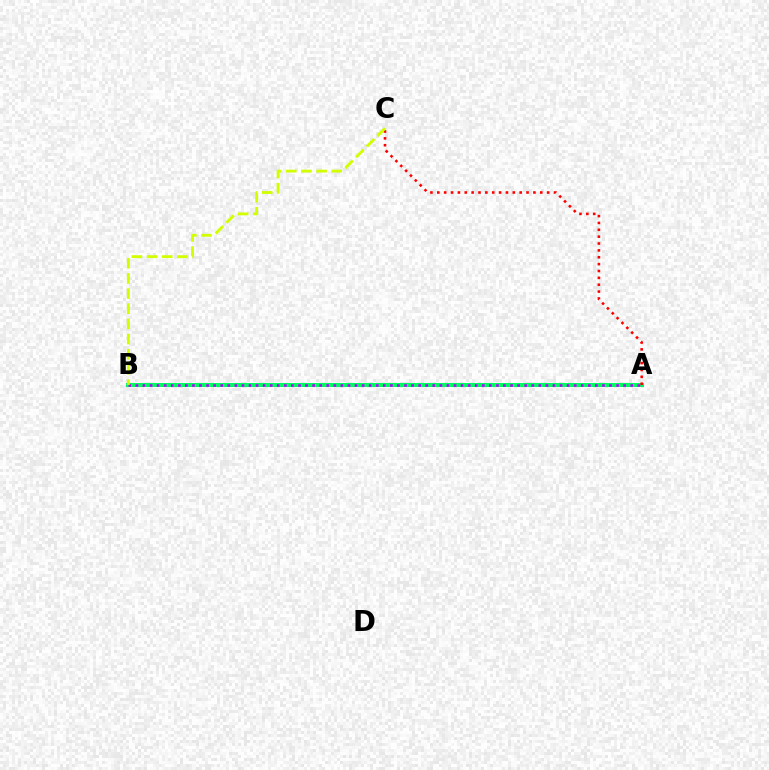{('A', 'B'): [{'color': '#0074ff', 'line_style': 'solid', 'thickness': 2.74}, {'color': '#00ff5c', 'line_style': 'solid', 'thickness': 2.81}, {'color': '#b900ff', 'line_style': 'dotted', 'thickness': 1.92}], ('A', 'C'): [{'color': '#ff0000', 'line_style': 'dotted', 'thickness': 1.87}], ('B', 'C'): [{'color': '#d1ff00', 'line_style': 'dashed', 'thickness': 2.06}]}